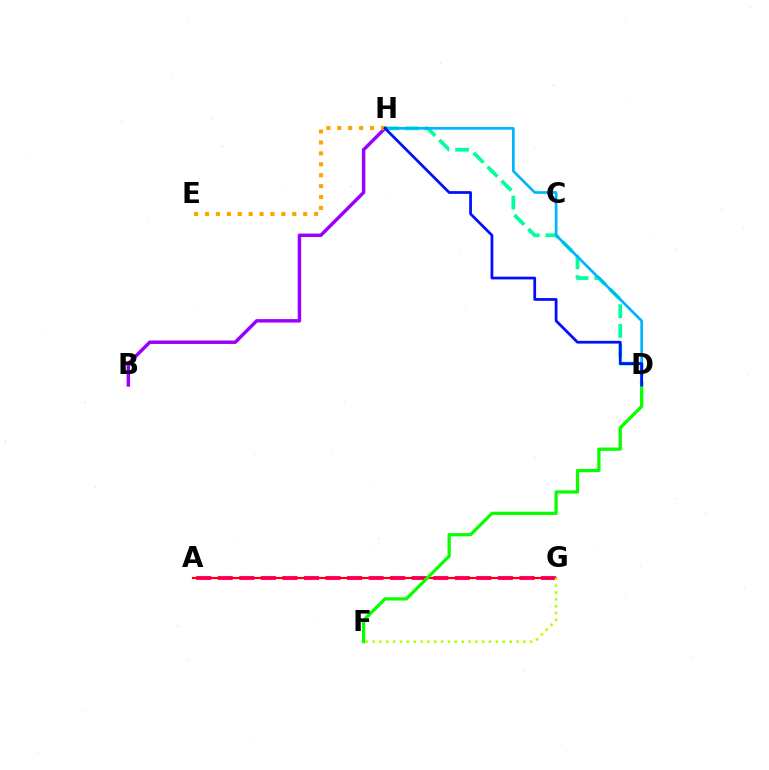{('A', 'G'): [{'color': '#ff00bd', 'line_style': 'dashed', 'thickness': 2.93}, {'color': '#ff0000', 'line_style': 'solid', 'thickness': 1.56}], ('F', 'G'): [{'color': '#b3ff00', 'line_style': 'dotted', 'thickness': 1.86}], ('D', 'H'): [{'color': '#00ff9d', 'line_style': 'dashed', 'thickness': 2.68}, {'color': '#00b5ff', 'line_style': 'solid', 'thickness': 1.94}, {'color': '#0010ff', 'line_style': 'solid', 'thickness': 1.99}], ('D', 'F'): [{'color': '#08ff00', 'line_style': 'solid', 'thickness': 2.34}], ('B', 'H'): [{'color': '#9b00ff', 'line_style': 'solid', 'thickness': 2.49}], ('E', 'H'): [{'color': '#ffa500', 'line_style': 'dotted', 'thickness': 2.97}]}